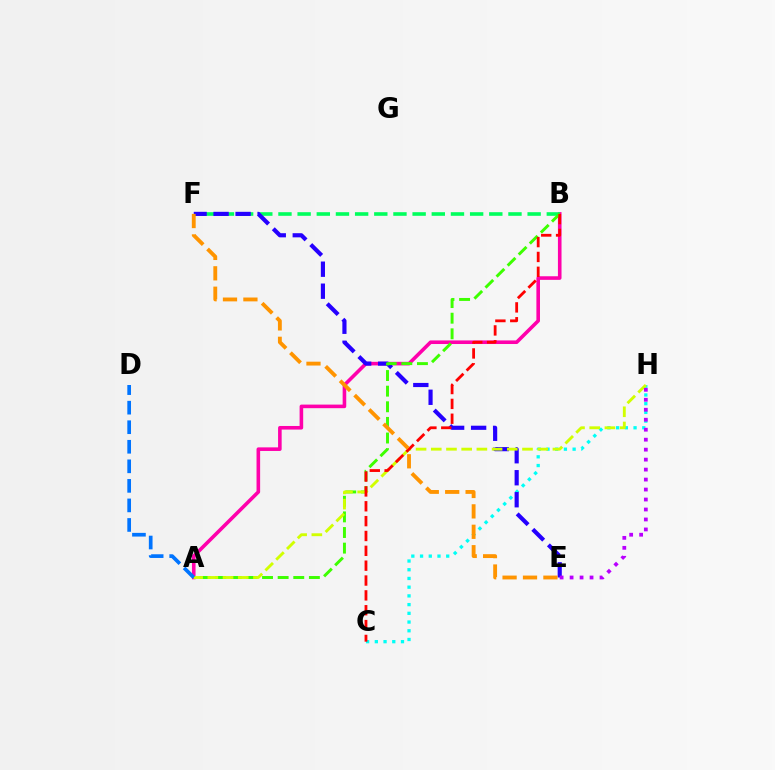{('A', 'B'): [{'color': '#ff00ac', 'line_style': 'solid', 'thickness': 2.59}, {'color': '#3dff00', 'line_style': 'dashed', 'thickness': 2.12}], ('B', 'F'): [{'color': '#00ff5c', 'line_style': 'dashed', 'thickness': 2.6}], ('C', 'H'): [{'color': '#00fff6', 'line_style': 'dotted', 'thickness': 2.37}], ('E', 'F'): [{'color': '#2500ff', 'line_style': 'dashed', 'thickness': 2.99}, {'color': '#ff9400', 'line_style': 'dashed', 'thickness': 2.77}], ('A', 'H'): [{'color': '#d1ff00', 'line_style': 'dashed', 'thickness': 2.07}], ('B', 'C'): [{'color': '#ff0000', 'line_style': 'dashed', 'thickness': 2.02}], ('E', 'H'): [{'color': '#b900ff', 'line_style': 'dotted', 'thickness': 2.71}], ('A', 'D'): [{'color': '#0074ff', 'line_style': 'dashed', 'thickness': 2.66}]}